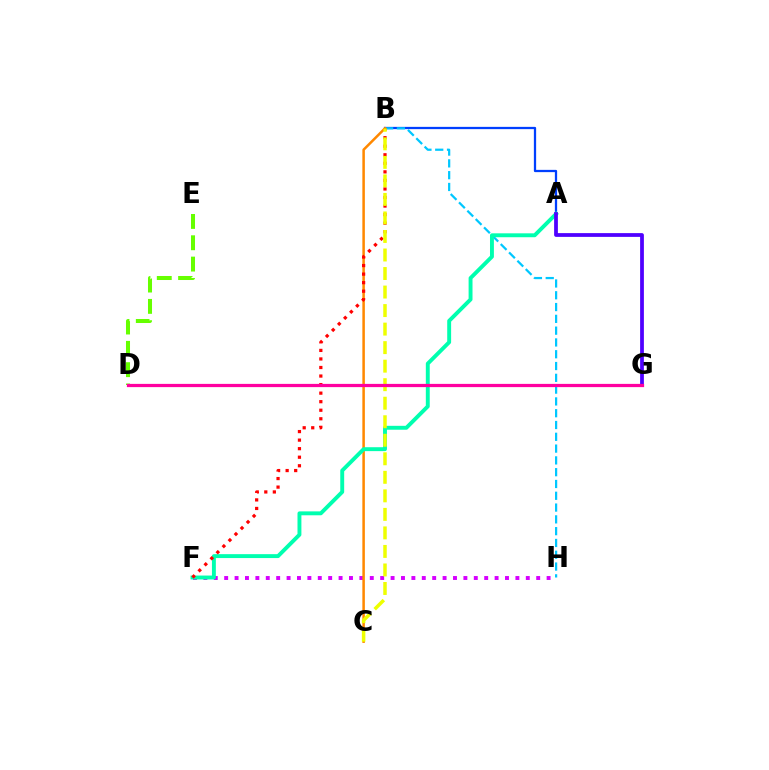{('A', 'B'): [{'color': '#003fff', 'line_style': 'solid', 'thickness': 1.63}], ('D', 'G'): [{'color': '#00ff27', 'line_style': 'dotted', 'thickness': 2.16}, {'color': '#ff00a0', 'line_style': 'solid', 'thickness': 2.33}], ('B', 'H'): [{'color': '#00c7ff', 'line_style': 'dashed', 'thickness': 1.6}], ('F', 'H'): [{'color': '#d600ff', 'line_style': 'dotted', 'thickness': 2.83}], ('B', 'C'): [{'color': '#ff8800', 'line_style': 'solid', 'thickness': 1.82}, {'color': '#eeff00', 'line_style': 'dashed', 'thickness': 2.52}], ('A', 'F'): [{'color': '#00ffaf', 'line_style': 'solid', 'thickness': 2.81}], ('D', 'E'): [{'color': '#66ff00', 'line_style': 'dashed', 'thickness': 2.9}], ('B', 'F'): [{'color': '#ff0000', 'line_style': 'dotted', 'thickness': 2.32}], ('A', 'G'): [{'color': '#4f00ff', 'line_style': 'solid', 'thickness': 2.71}]}